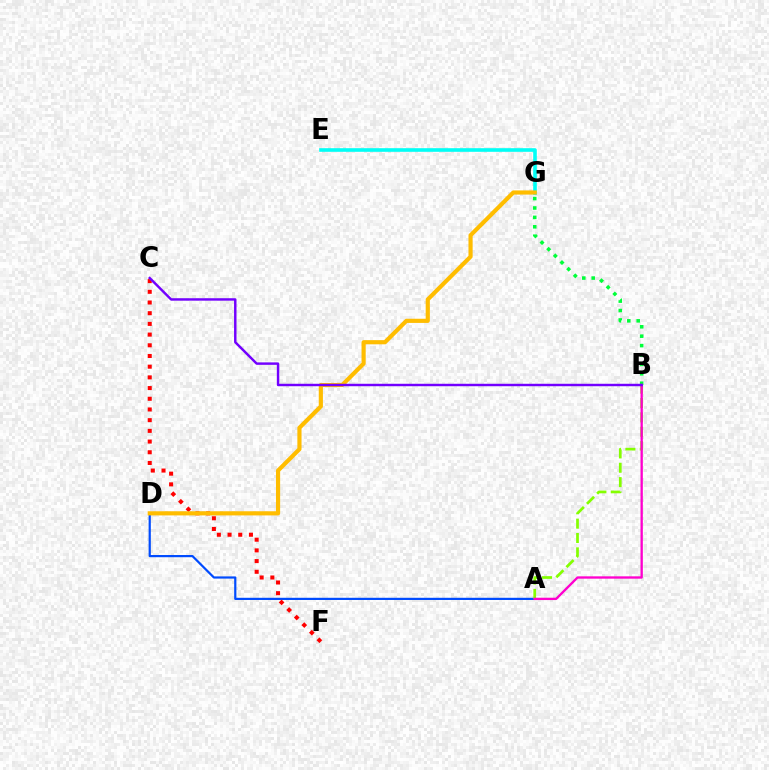{('A', 'D'): [{'color': '#004bff', 'line_style': 'solid', 'thickness': 1.58}], ('C', 'F'): [{'color': '#ff0000', 'line_style': 'dotted', 'thickness': 2.91}], ('B', 'G'): [{'color': '#00ff39', 'line_style': 'dotted', 'thickness': 2.56}], ('A', 'B'): [{'color': '#84ff00', 'line_style': 'dashed', 'thickness': 1.95}, {'color': '#ff00cf', 'line_style': 'solid', 'thickness': 1.68}], ('E', 'G'): [{'color': '#00fff6', 'line_style': 'solid', 'thickness': 2.6}], ('D', 'G'): [{'color': '#ffbd00', 'line_style': 'solid', 'thickness': 3.0}], ('B', 'C'): [{'color': '#7200ff', 'line_style': 'solid', 'thickness': 1.76}]}